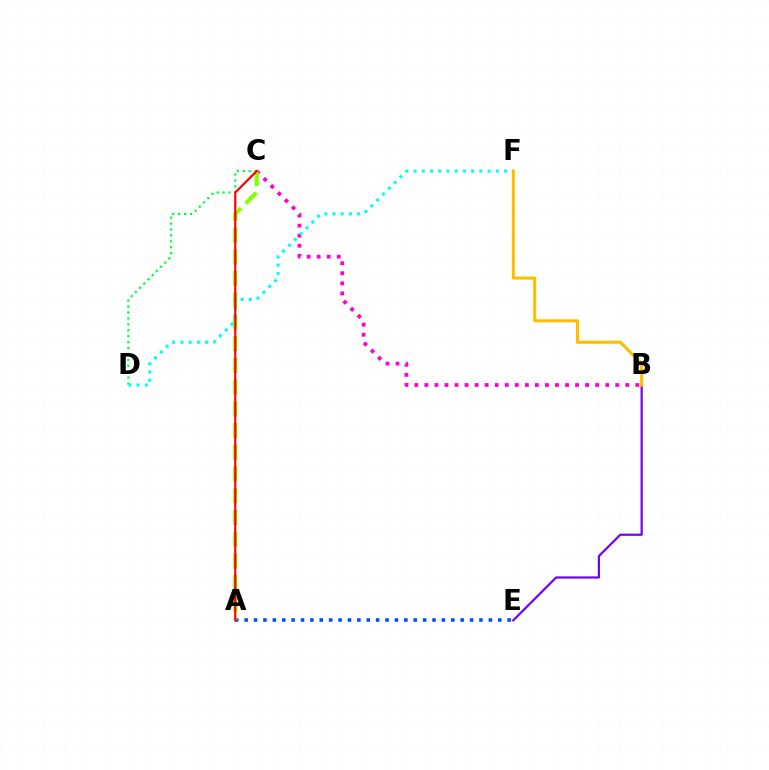{('A', 'E'): [{'color': '#004bff', 'line_style': 'dotted', 'thickness': 2.55}], ('B', 'E'): [{'color': '#7200ff', 'line_style': 'solid', 'thickness': 1.59}], ('B', 'C'): [{'color': '#ff00cf', 'line_style': 'dotted', 'thickness': 2.73}], ('A', 'C'): [{'color': '#84ff00', 'line_style': 'dashed', 'thickness': 2.95}, {'color': '#ff0000', 'line_style': 'solid', 'thickness': 1.57}], ('C', 'D'): [{'color': '#00ff39', 'line_style': 'dotted', 'thickness': 1.61}], ('D', 'F'): [{'color': '#00fff6', 'line_style': 'dotted', 'thickness': 2.24}], ('B', 'F'): [{'color': '#ffbd00', 'line_style': 'solid', 'thickness': 2.2}]}